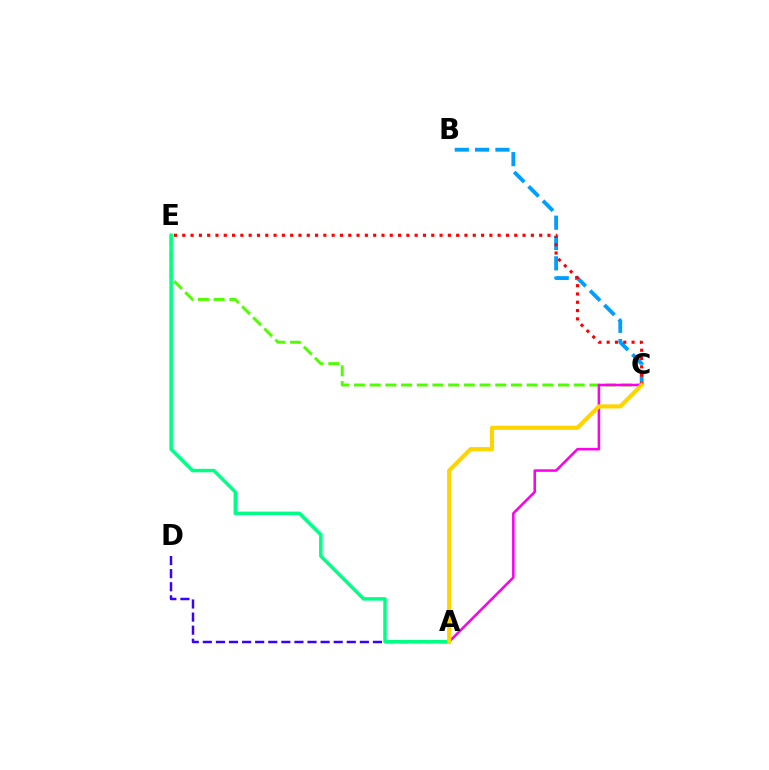{('B', 'C'): [{'color': '#009eff', 'line_style': 'dashed', 'thickness': 2.76}], ('C', 'E'): [{'color': '#4fff00', 'line_style': 'dashed', 'thickness': 2.13}, {'color': '#ff0000', 'line_style': 'dotted', 'thickness': 2.26}], ('A', 'D'): [{'color': '#3700ff', 'line_style': 'dashed', 'thickness': 1.78}], ('A', 'C'): [{'color': '#ff00ed', 'line_style': 'solid', 'thickness': 1.84}, {'color': '#ffd500', 'line_style': 'solid', 'thickness': 2.99}], ('A', 'E'): [{'color': '#00ff86', 'line_style': 'solid', 'thickness': 2.5}]}